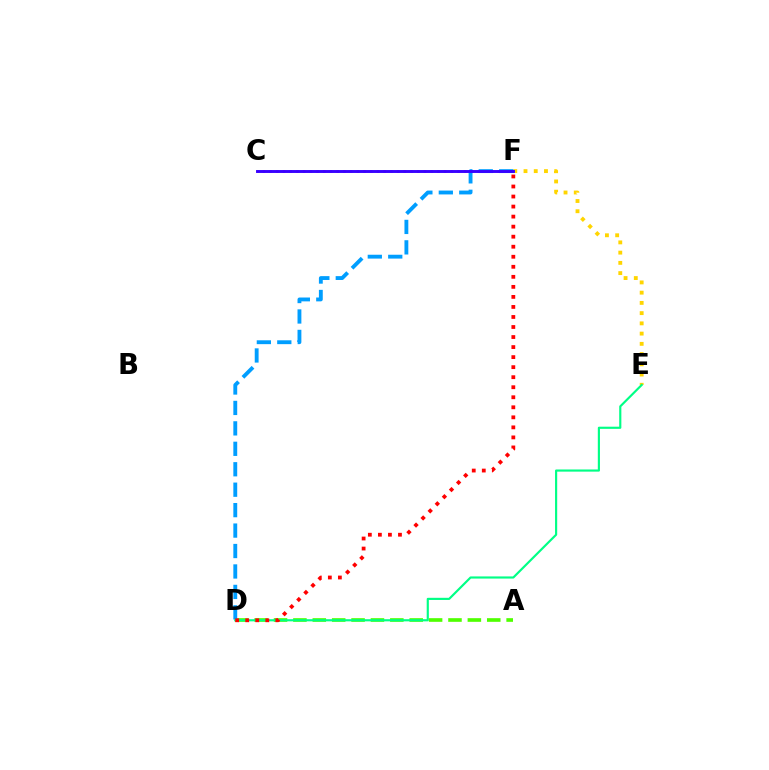{('C', 'F'): [{'color': '#ff00ed', 'line_style': 'dotted', 'thickness': 1.82}, {'color': '#3700ff', 'line_style': 'solid', 'thickness': 2.09}], ('E', 'F'): [{'color': '#ffd500', 'line_style': 'dotted', 'thickness': 2.78}], ('A', 'D'): [{'color': '#4fff00', 'line_style': 'dashed', 'thickness': 2.63}], ('D', 'F'): [{'color': '#009eff', 'line_style': 'dashed', 'thickness': 2.78}, {'color': '#ff0000', 'line_style': 'dotted', 'thickness': 2.73}], ('D', 'E'): [{'color': '#00ff86', 'line_style': 'solid', 'thickness': 1.55}]}